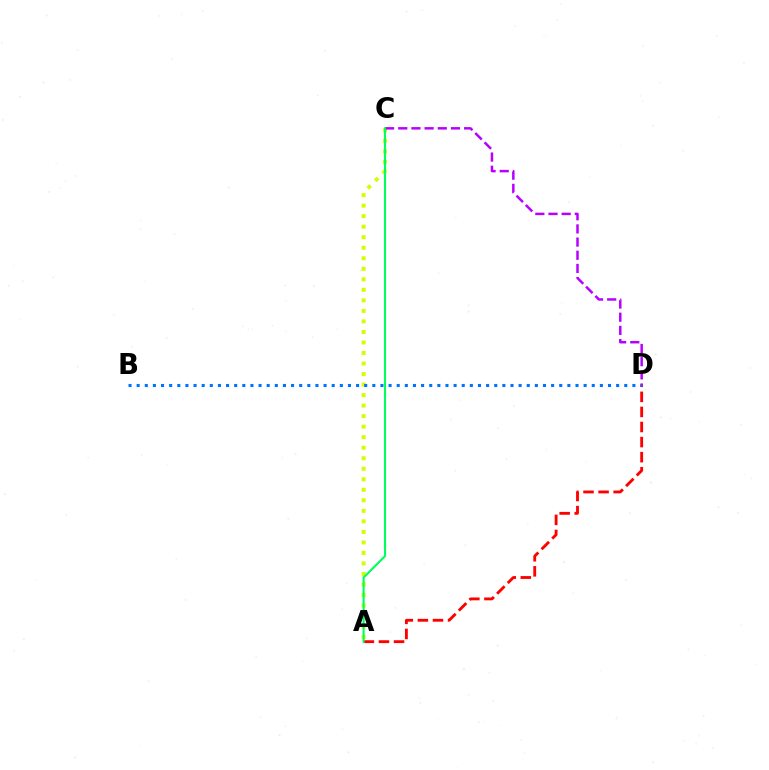{('A', 'D'): [{'color': '#ff0000', 'line_style': 'dashed', 'thickness': 2.05}], ('A', 'C'): [{'color': '#d1ff00', 'line_style': 'dotted', 'thickness': 2.86}, {'color': '#00ff5c', 'line_style': 'solid', 'thickness': 1.52}], ('B', 'D'): [{'color': '#0074ff', 'line_style': 'dotted', 'thickness': 2.21}], ('C', 'D'): [{'color': '#b900ff', 'line_style': 'dashed', 'thickness': 1.79}]}